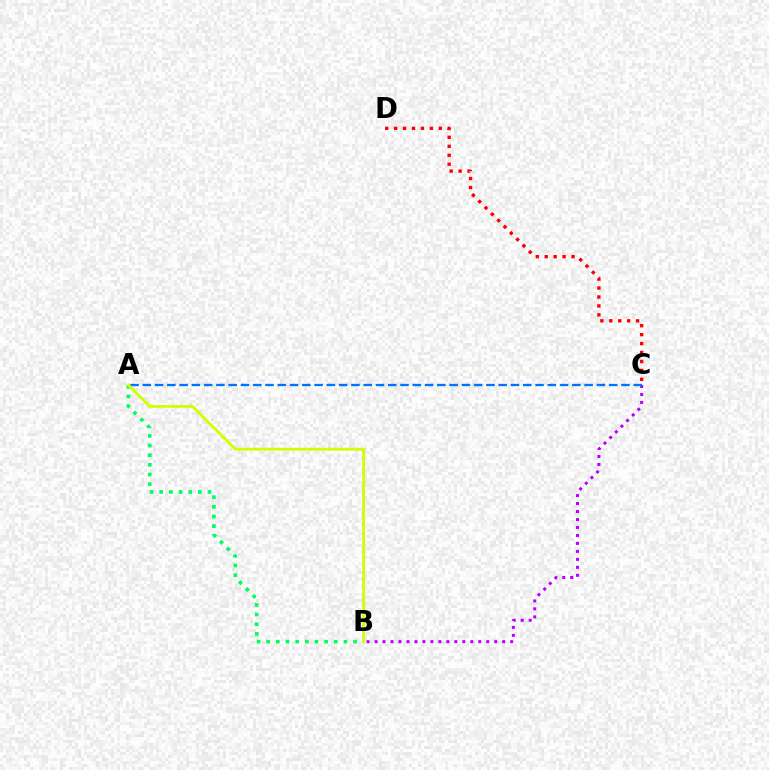{('A', 'B'): [{'color': '#00ff5c', 'line_style': 'dotted', 'thickness': 2.62}, {'color': '#d1ff00', 'line_style': 'solid', 'thickness': 2.04}], ('C', 'D'): [{'color': '#ff0000', 'line_style': 'dotted', 'thickness': 2.43}], ('B', 'C'): [{'color': '#b900ff', 'line_style': 'dotted', 'thickness': 2.17}], ('A', 'C'): [{'color': '#0074ff', 'line_style': 'dashed', 'thickness': 1.67}]}